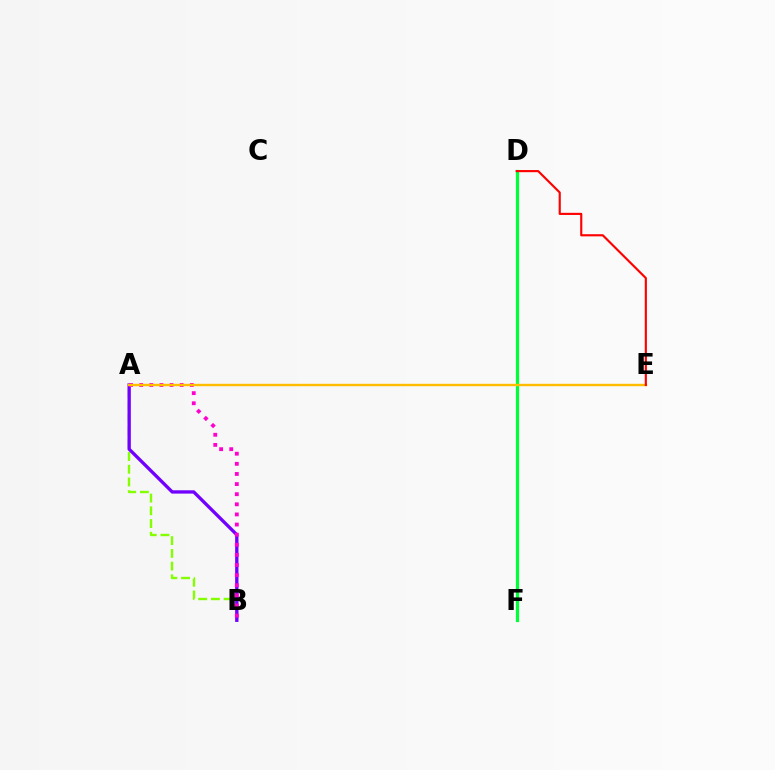{('A', 'B'): [{'color': '#84ff00', 'line_style': 'dashed', 'thickness': 1.73}, {'color': '#7200ff', 'line_style': 'solid', 'thickness': 2.38}, {'color': '#ff00cf', 'line_style': 'dotted', 'thickness': 2.75}], ('D', 'F'): [{'color': '#004bff', 'line_style': 'dotted', 'thickness': 1.98}, {'color': '#00fff6', 'line_style': 'dashed', 'thickness': 2.0}, {'color': '#00ff39', 'line_style': 'solid', 'thickness': 2.31}], ('A', 'E'): [{'color': '#ffbd00', 'line_style': 'solid', 'thickness': 1.72}], ('D', 'E'): [{'color': '#ff0000', 'line_style': 'solid', 'thickness': 1.54}]}